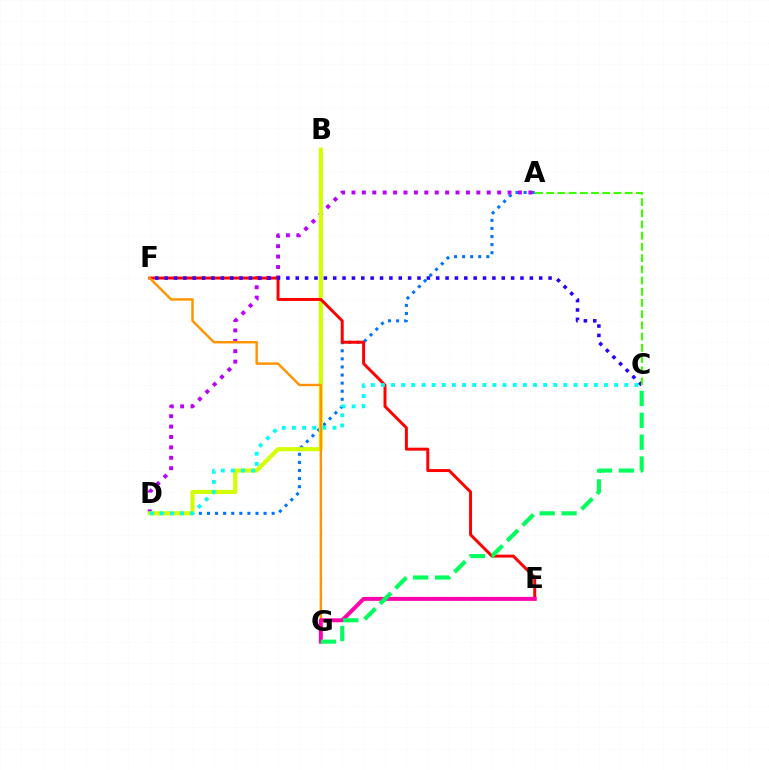{('A', 'D'): [{'color': '#0074ff', 'line_style': 'dotted', 'thickness': 2.2}, {'color': '#b900ff', 'line_style': 'dotted', 'thickness': 2.83}], ('B', 'D'): [{'color': '#d1ff00', 'line_style': 'solid', 'thickness': 2.96}], ('E', 'F'): [{'color': '#ff0000', 'line_style': 'solid', 'thickness': 2.14}], ('F', 'G'): [{'color': '#ff9400', 'line_style': 'solid', 'thickness': 1.76}], ('E', 'G'): [{'color': '#ff00ac', 'line_style': 'solid', 'thickness': 2.84}], ('C', 'F'): [{'color': '#2500ff', 'line_style': 'dotted', 'thickness': 2.54}], ('A', 'C'): [{'color': '#3dff00', 'line_style': 'dashed', 'thickness': 1.52}], ('C', 'D'): [{'color': '#00fff6', 'line_style': 'dotted', 'thickness': 2.75}], ('C', 'G'): [{'color': '#00ff5c', 'line_style': 'dashed', 'thickness': 2.97}]}